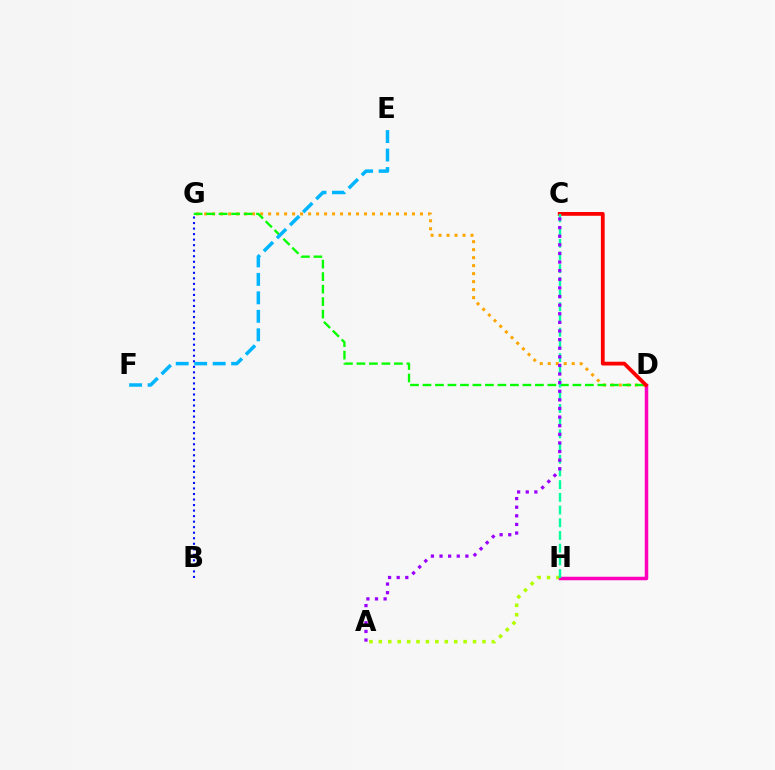{('D', 'G'): [{'color': '#ffa500', 'line_style': 'dotted', 'thickness': 2.17}, {'color': '#08ff00', 'line_style': 'dashed', 'thickness': 1.7}], ('B', 'G'): [{'color': '#0010ff', 'line_style': 'dotted', 'thickness': 1.5}], ('A', 'H'): [{'color': '#b3ff00', 'line_style': 'dotted', 'thickness': 2.56}], ('D', 'H'): [{'color': '#ff00bd', 'line_style': 'solid', 'thickness': 2.51}], ('C', 'D'): [{'color': '#ff0000', 'line_style': 'solid', 'thickness': 2.73}], ('E', 'F'): [{'color': '#00b5ff', 'line_style': 'dashed', 'thickness': 2.51}], ('C', 'H'): [{'color': '#00ff9d', 'line_style': 'dashed', 'thickness': 1.73}], ('A', 'C'): [{'color': '#9b00ff', 'line_style': 'dotted', 'thickness': 2.34}]}